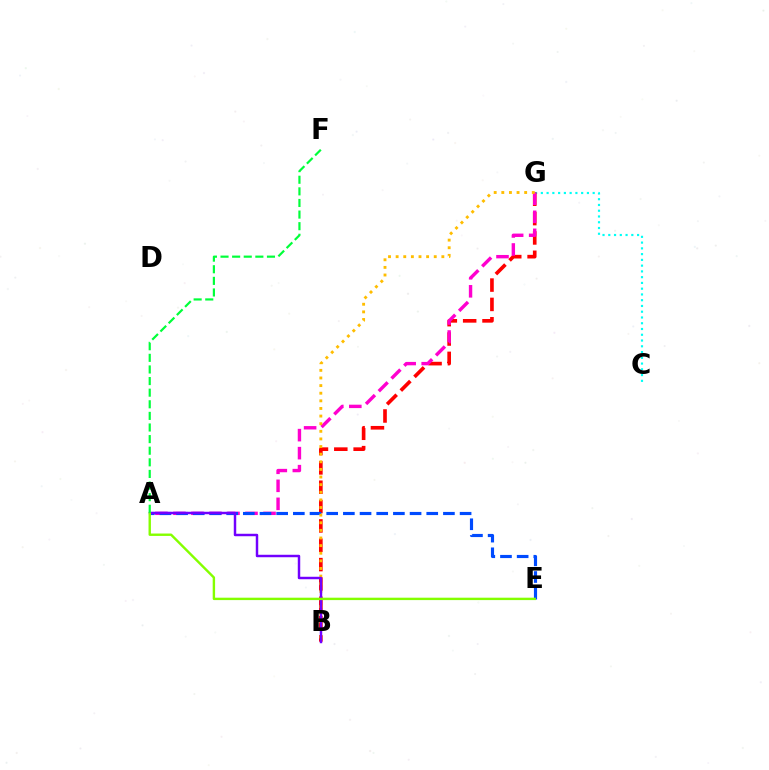{('C', 'G'): [{'color': '#00fff6', 'line_style': 'dotted', 'thickness': 1.56}], ('B', 'G'): [{'color': '#ff0000', 'line_style': 'dashed', 'thickness': 2.63}, {'color': '#ffbd00', 'line_style': 'dotted', 'thickness': 2.07}], ('A', 'G'): [{'color': '#ff00cf', 'line_style': 'dashed', 'thickness': 2.45}], ('A', 'E'): [{'color': '#004bff', 'line_style': 'dashed', 'thickness': 2.27}, {'color': '#84ff00', 'line_style': 'solid', 'thickness': 1.73}], ('A', 'B'): [{'color': '#7200ff', 'line_style': 'solid', 'thickness': 1.77}], ('A', 'F'): [{'color': '#00ff39', 'line_style': 'dashed', 'thickness': 1.58}]}